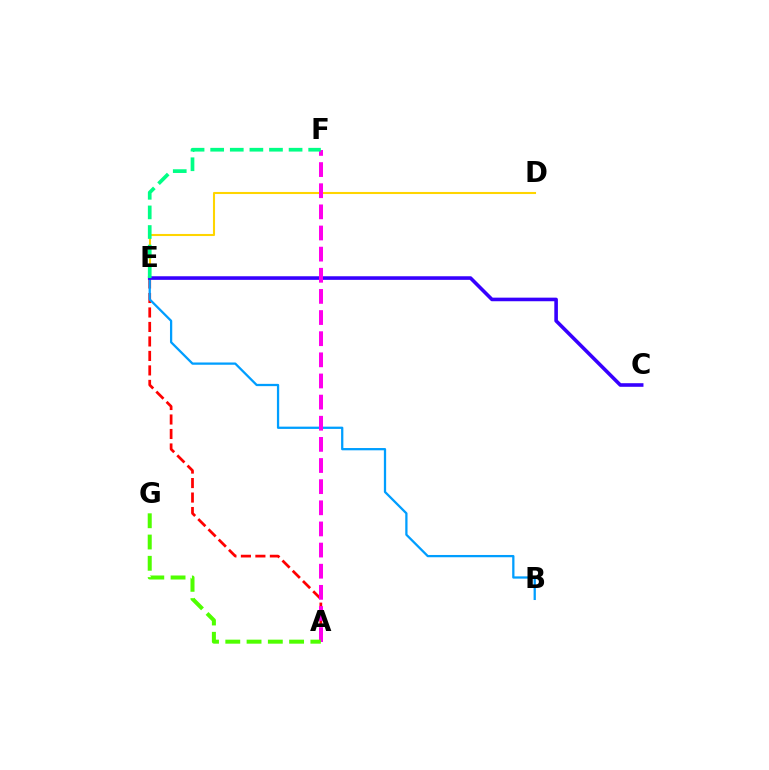{('A', 'E'): [{'color': '#ff0000', 'line_style': 'dashed', 'thickness': 1.97}], ('B', 'E'): [{'color': '#009eff', 'line_style': 'solid', 'thickness': 1.64}], ('D', 'E'): [{'color': '#ffd500', 'line_style': 'solid', 'thickness': 1.5}], ('C', 'E'): [{'color': '#3700ff', 'line_style': 'solid', 'thickness': 2.59}], ('A', 'F'): [{'color': '#ff00ed', 'line_style': 'dashed', 'thickness': 2.87}], ('E', 'F'): [{'color': '#00ff86', 'line_style': 'dashed', 'thickness': 2.66}], ('A', 'G'): [{'color': '#4fff00', 'line_style': 'dashed', 'thickness': 2.89}]}